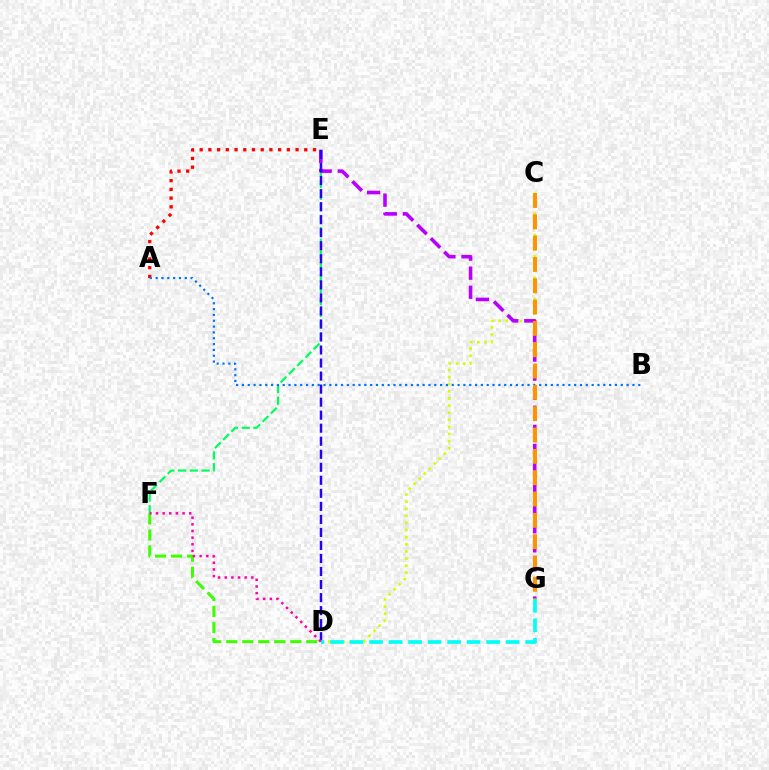{('E', 'F'): [{'color': '#00ff5c', 'line_style': 'dashed', 'thickness': 1.59}], ('C', 'D'): [{'color': '#d1ff00', 'line_style': 'dotted', 'thickness': 1.93}], ('E', 'G'): [{'color': '#b900ff', 'line_style': 'dashed', 'thickness': 2.59}], ('A', 'E'): [{'color': '#ff0000', 'line_style': 'dotted', 'thickness': 2.37}], ('A', 'B'): [{'color': '#0074ff', 'line_style': 'dotted', 'thickness': 1.58}], ('D', 'E'): [{'color': '#2500ff', 'line_style': 'dashed', 'thickness': 1.77}], ('D', 'F'): [{'color': '#3dff00', 'line_style': 'dashed', 'thickness': 2.18}, {'color': '#ff00ac', 'line_style': 'dotted', 'thickness': 1.81}], ('D', 'G'): [{'color': '#00fff6', 'line_style': 'dashed', 'thickness': 2.65}], ('C', 'G'): [{'color': '#ff9400', 'line_style': 'dashed', 'thickness': 2.9}]}